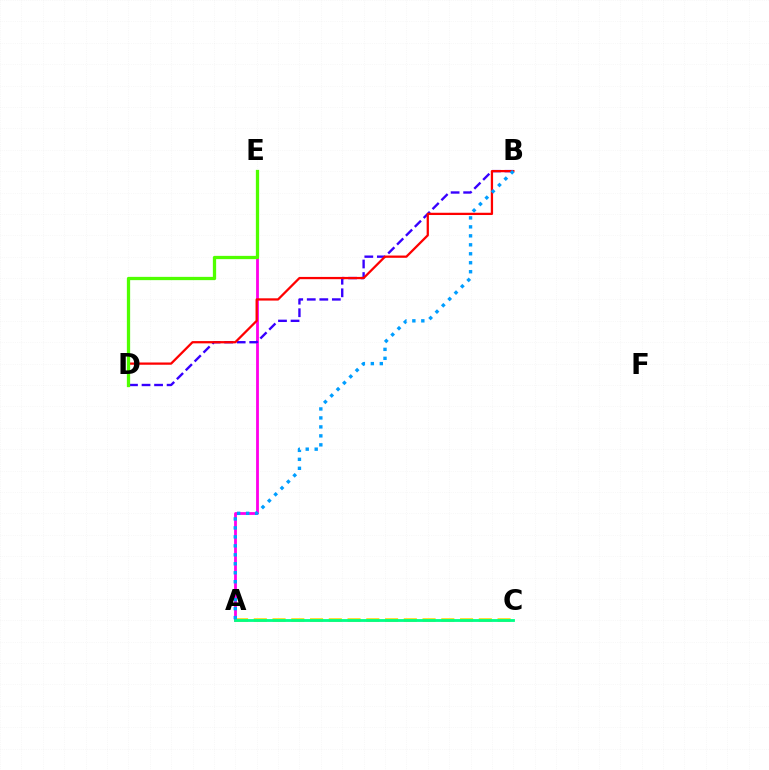{('A', 'E'): [{'color': '#ff00ed', 'line_style': 'solid', 'thickness': 2.02}], ('A', 'C'): [{'color': '#ffd500', 'line_style': 'dashed', 'thickness': 2.55}, {'color': '#00ff86', 'line_style': 'solid', 'thickness': 2.02}], ('B', 'D'): [{'color': '#3700ff', 'line_style': 'dashed', 'thickness': 1.7}, {'color': '#ff0000', 'line_style': 'solid', 'thickness': 1.63}], ('D', 'E'): [{'color': '#4fff00', 'line_style': 'solid', 'thickness': 2.36}], ('A', 'B'): [{'color': '#009eff', 'line_style': 'dotted', 'thickness': 2.44}]}